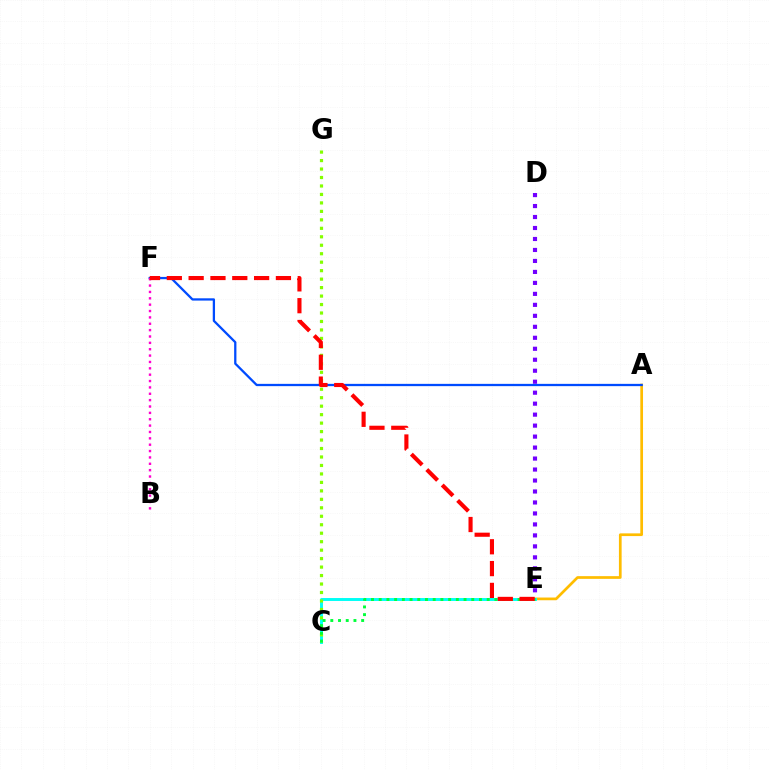{('A', 'E'): [{'color': '#ffbd00', 'line_style': 'solid', 'thickness': 1.95}], ('A', 'F'): [{'color': '#004bff', 'line_style': 'solid', 'thickness': 1.64}], ('C', 'E'): [{'color': '#00fff6', 'line_style': 'solid', 'thickness': 2.11}, {'color': '#00ff39', 'line_style': 'dotted', 'thickness': 2.1}], ('C', 'G'): [{'color': '#84ff00', 'line_style': 'dotted', 'thickness': 2.3}], ('D', 'E'): [{'color': '#7200ff', 'line_style': 'dotted', 'thickness': 2.98}], ('B', 'F'): [{'color': '#ff00cf', 'line_style': 'dotted', 'thickness': 1.73}], ('E', 'F'): [{'color': '#ff0000', 'line_style': 'dashed', 'thickness': 2.96}]}